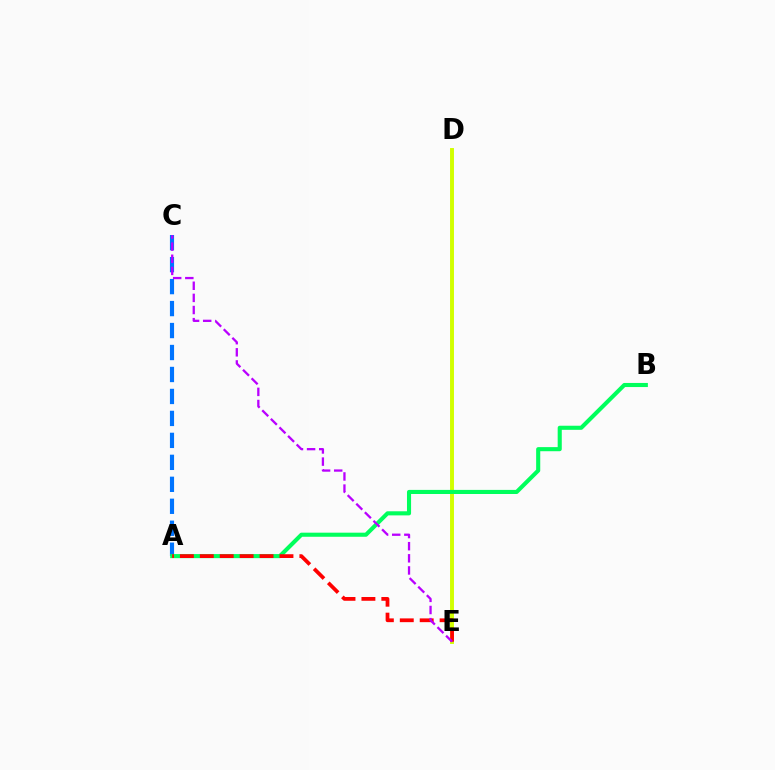{('D', 'E'): [{'color': '#d1ff00', 'line_style': 'solid', 'thickness': 2.82}], ('A', 'C'): [{'color': '#0074ff', 'line_style': 'dashed', 'thickness': 2.98}], ('A', 'B'): [{'color': '#00ff5c', 'line_style': 'solid', 'thickness': 2.95}], ('A', 'E'): [{'color': '#ff0000', 'line_style': 'dashed', 'thickness': 2.71}], ('C', 'E'): [{'color': '#b900ff', 'line_style': 'dashed', 'thickness': 1.65}]}